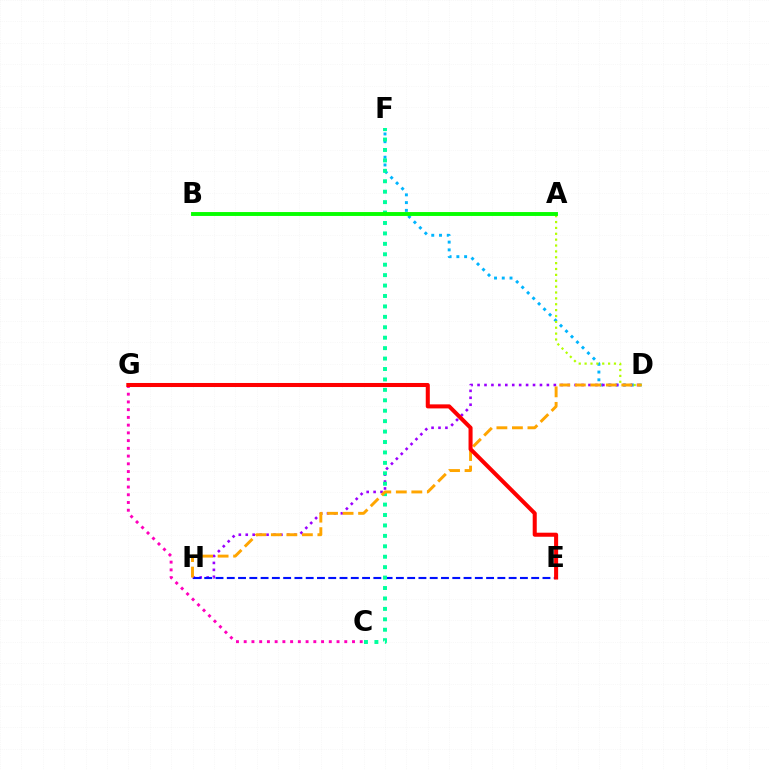{('C', 'G'): [{'color': '#ff00bd', 'line_style': 'dotted', 'thickness': 2.1}], ('D', 'F'): [{'color': '#00b5ff', 'line_style': 'dotted', 'thickness': 2.11}], ('D', 'H'): [{'color': '#9b00ff', 'line_style': 'dotted', 'thickness': 1.88}, {'color': '#ffa500', 'line_style': 'dashed', 'thickness': 2.11}], ('A', 'D'): [{'color': '#b3ff00', 'line_style': 'dotted', 'thickness': 1.6}], ('E', 'H'): [{'color': '#0010ff', 'line_style': 'dashed', 'thickness': 1.53}], ('C', 'F'): [{'color': '#00ff9d', 'line_style': 'dotted', 'thickness': 2.83}], ('E', 'G'): [{'color': '#ff0000', 'line_style': 'solid', 'thickness': 2.91}], ('A', 'B'): [{'color': '#08ff00', 'line_style': 'solid', 'thickness': 2.81}]}